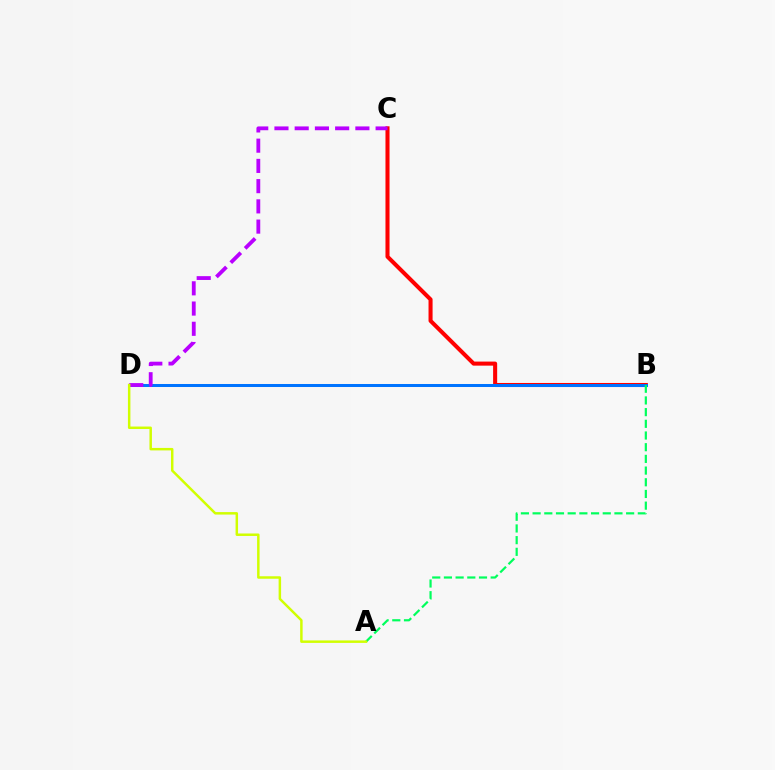{('B', 'C'): [{'color': '#ff0000', 'line_style': 'solid', 'thickness': 2.92}], ('B', 'D'): [{'color': '#0074ff', 'line_style': 'solid', 'thickness': 2.16}], ('C', 'D'): [{'color': '#b900ff', 'line_style': 'dashed', 'thickness': 2.75}], ('A', 'B'): [{'color': '#00ff5c', 'line_style': 'dashed', 'thickness': 1.59}], ('A', 'D'): [{'color': '#d1ff00', 'line_style': 'solid', 'thickness': 1.78}]}